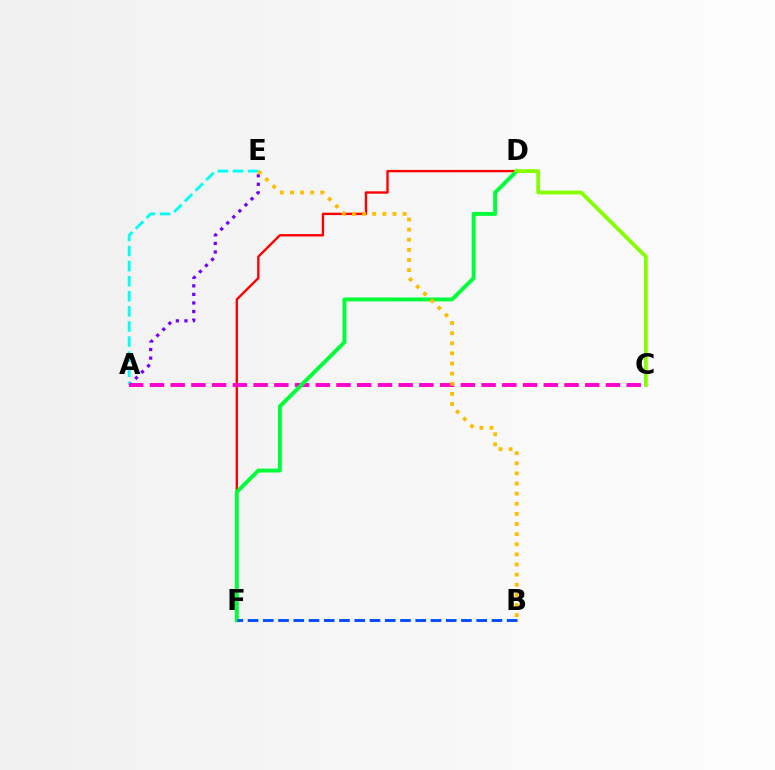{('D', 'F'): [{'color': '#ff0000', 'line_style': 'solid', 'thickness': 1.71}, {'color': '#00ff39', 'line_style': 'solid', 'thickness': 2.82}], ('A', 'E'): [{'color': '#7200ff', 'line_style': 'dotted', 'thickness': 2.33}, {'color': '#00fff6', 'line_style': 'dashed', 'thickness': 2.05}], ('A', 'C'): [{'color': '#ff00cf', 'line_style': 'dashed', 'thickness': 2.82}], ('C', 'D'): [{'color': '#84ff00', 'line_style': 'solid', 'thickness': 2.71}], ('B', 'E'): [{'color': '#ffbd00', 'line_style': 'dotted', 'thickness': 2.75}], ('B', 'F'): [{'color': '#004bff', 'line_style': 'dashed', 'thickness': 2.07}]}